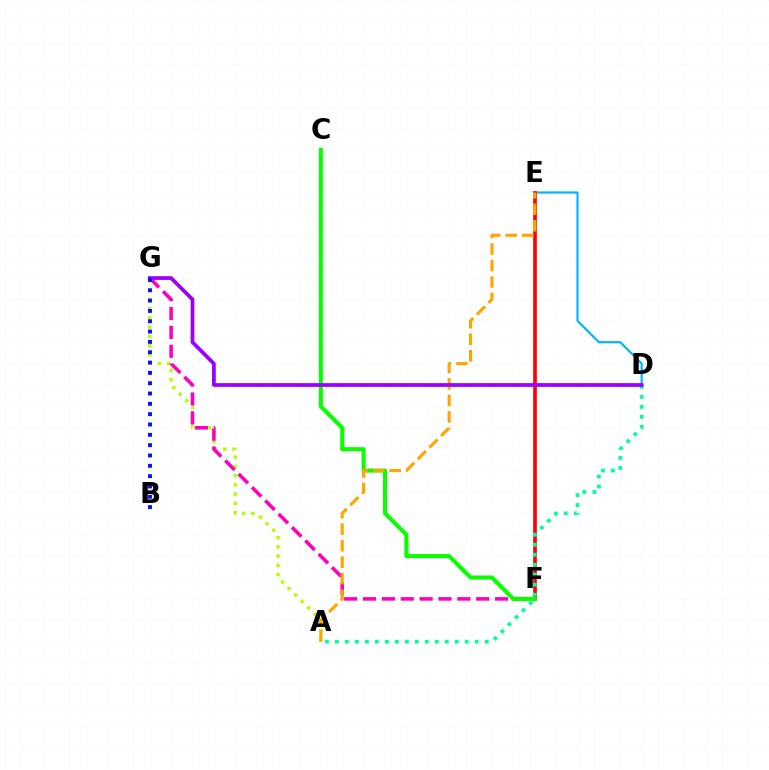{('A', 'G'): [{'color': '#b3ff00', 'line_style': 'dotted', 'thickness': 2.51}], ('D', 'E'): [{'color': '#00b5ff', 'line_style': 'solid', 'thickness': 1.56}], ('E', 'F'): [{'color': '#ff0000', 'line_style': 'solid', 'thickness': 2.63}], ('F', 'G'): [{'color': '#ff00bd', 'line_style': 'dashed', 'thickness': 2.56}], ('C', 'F'): [{'color': '#08ff00', 'line_style': 'solid', 'thickness': 2.93}], ('A', 'E'): [{'color': '#ffa500', 'line_style': 'dashed', 'thickness': 2.24}], ('A', 'D'): [{'color': '#00ff9d', 'line_style': 'dotted', 'thickness': 2.71}], ('D', 'G'): [{'color': '#9b00ff', 'line_style': 'solid', 'thickness': 2.69}], ('B', 'G'): [{'color': '#0010ff', 'line_style': 'dotted', 'thickness': 2.81}]}